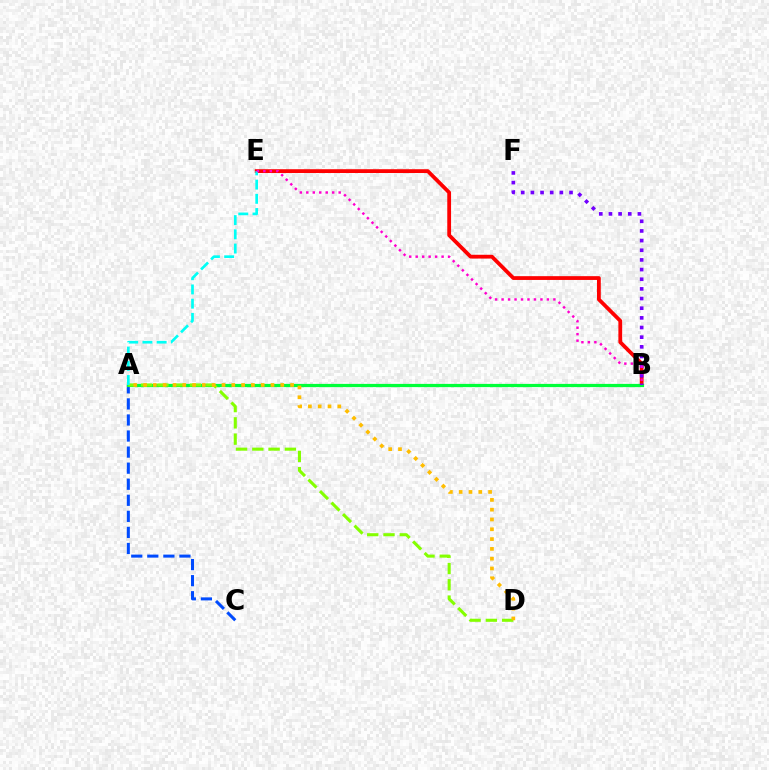{('A', 'C'): [{'color': '#004bff', 'line_style': 'dashed', 'thickness': 2.18}], ('B', 'E'): [{'color': '#ff0000', 'line_style': 'solid', 'thickness': 2.73}, {'color': '#ff00cf', 'line_style': 'dotted', 'thickness': 1.76}], ('A', 'B'): [{'color': '#00ff39', 'line_style': 'solid', 'thickness': 2.32}], ('B', 'F'): [{'color': '#7200ff', 'line_style': 'dotted', 'thickness': 2.62}], ('A', 'D'): [{'color': '#84ff00', 'line_style': 'dashed', 'thickness': 2.21}, {'color': '#ffbd00', 'line_style': 'dotted', 'thickness': 2.66}], ('A', 'E'): [{'color': '#00fff6', 'line_style': 'dashed', 'thickness': 1.93}]}